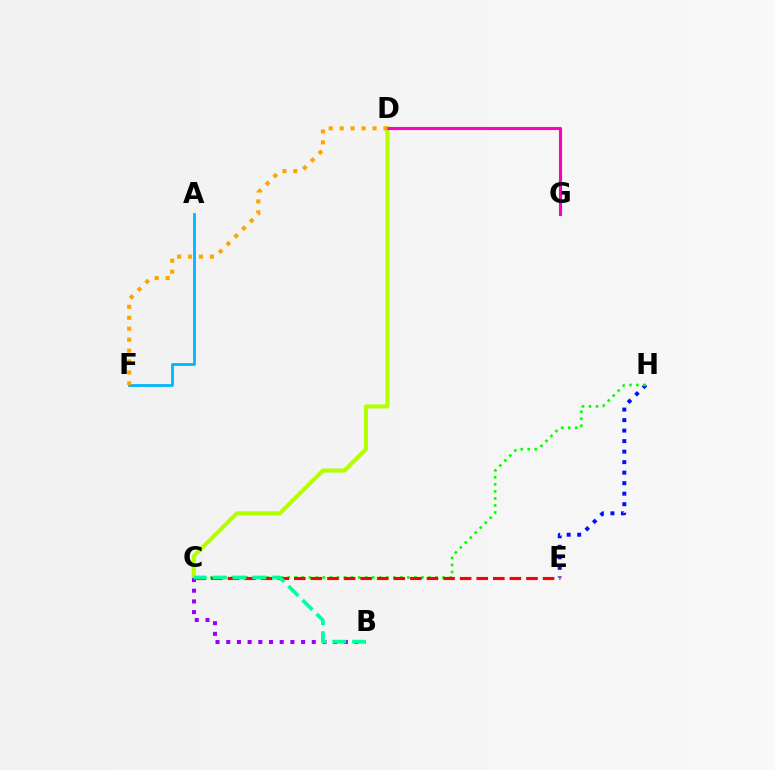{('C', 'D'): [{'color': '#b3ff00', 'line_style': 'solid', 'thickness': 2.92}], ('B', 'C'): [{'color': '#9b00ff', 'line_style': 'dotted', 'thickness': 2.9}, {'color': '#00ff9d', 'line_style': 'dashed', 'thickness': 2.69}], ('D', 'G'): [{'color': '#ff00bd', 'line_style': 'solid', 'thickness': 2.23}], ('A', 'F'): [{'color': '#00b5ff', 'line_style': 'solid', 'thickness': 1.99}], ('E', 'H'): [{'color': '#0010ff', 'line_style': 'dotted', 'thickness': 2.86}], ('C', 'H'): [{'color': '#08ff00', 'line_style': 'dotted', 'thickness': 1.91}], ('C', 'E'): [{'color': '#ff0000', 'line_style': 'dashed', 'thickness': 2.25}], ('D', 'F'): [{'color': '#ffa500', 'line_style': 'dotted', 'thickness': 2.97}]}